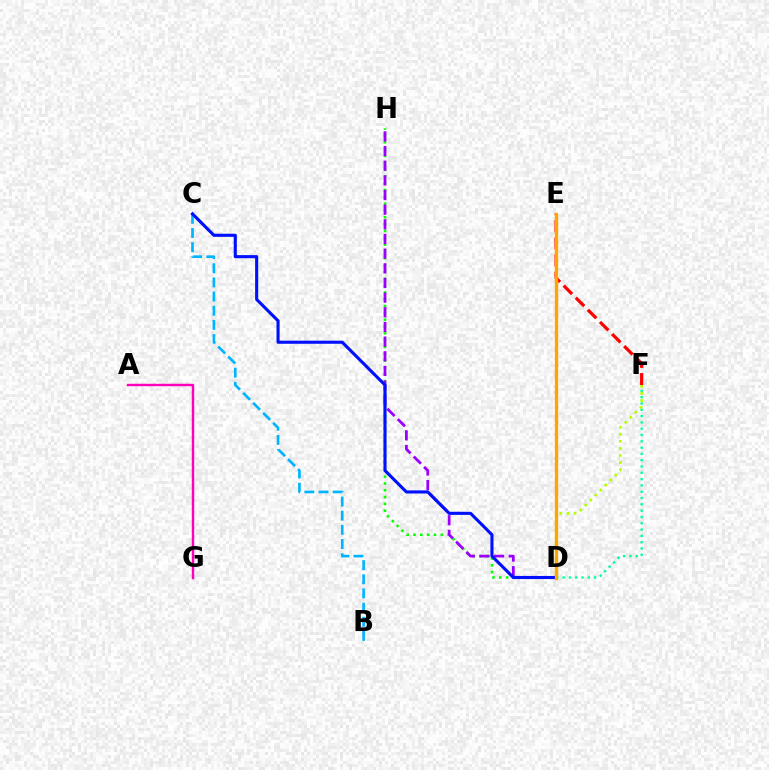{('B', 'C'): [{'color': '#00b5ff', 'line_style': 'dashed', 'thickness': 1.92}], ('D', 'H'): [{'color': '#08ff00', 'line_style': 'dotted', 'thickness': 1.85}, {'color': '#9b00ff', 'line_style': 'dashed', 'thickness': 1.99}], ('D', 'F'): [{'color': '#00ff9d', 'line_style': 'dotted', 'thickness': 1.71}, {'color': '#b3ff00', 'line_style': 'dotted', 'thickness': 1.93}], ('C', 'D'): [{'color': '#0010ff', 'line_style': 'solid', 'thickness': 2.24}], ('A', 'G'): [{'color': '#ff00bd', 'line_style': 'solid', 'thickness': 1.75}], ('E', 'F'): [{'color': '#ff0000', 'line_style': 'dashed', 'thickness': 2.32}], ('D', 'E'): [{'color': '#ffa500', 'line_style': 'solid', 'thickness': 2.39}]}